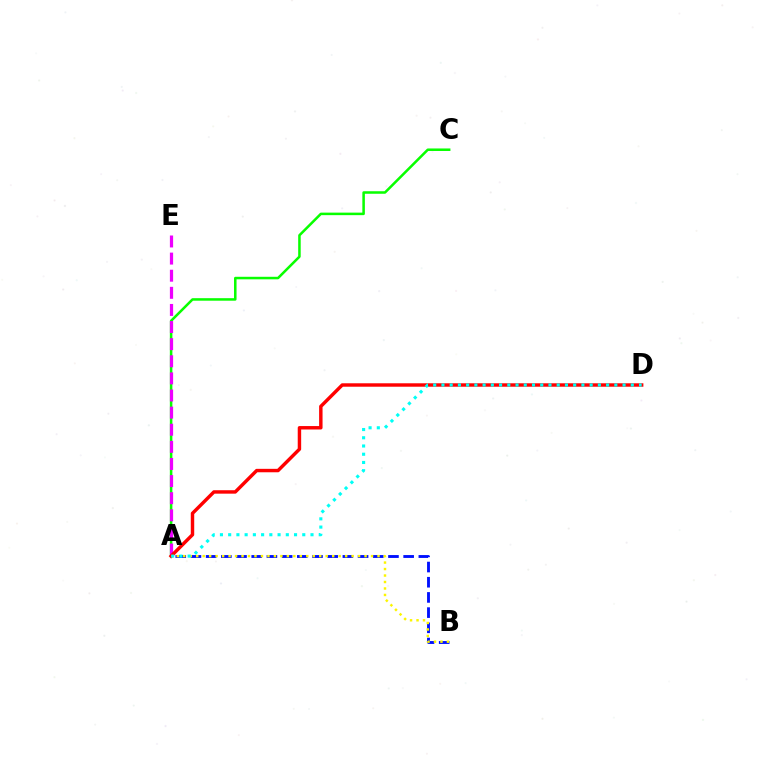{('A', 'C'): [{'color': '#08ff00', 'line_style': 'solid', 'thickness': 1.82}], ('A', 'B'): [{'color': '#0010ff', 'line_style': 'dashed', 'thickness': 2.06}, {'color': '#fcf500', 'line_style': 'dotted', 'thickness': 1.76}], ('A', 'E'): [{'color': '#ee00ff', 'line_style': 'dashed', 'thickness': 2.32}], ('A', 'D'): [{'color': '#ff0000', 'line_style': 'solid', 'thickness': 2.47}, {'color': '#00fff6', 'line_style': 'dotted', 'thickness': 2.24}]}